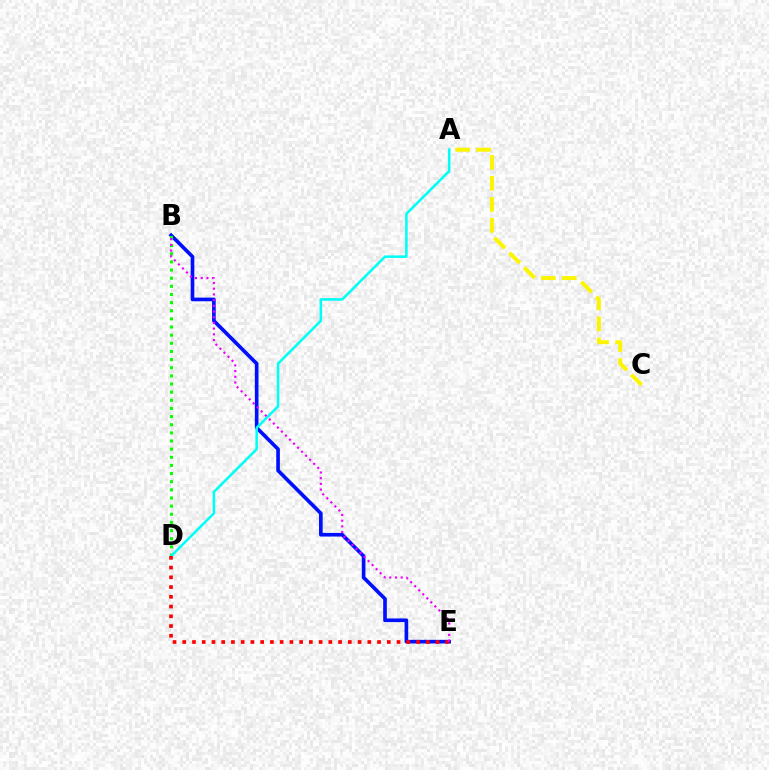{('A', 'C'): [{'color': '#fcf500', 'line_style': 'dashed', 'thickness': 2.85}], ('B', 'E'): [{'color': '#0010ff', 'line_style': 'solid', 'thickness': 2.63}, {'color': '#ee00ff', 'line_style': 'dotted', 'thickness': 1.55}], ('B', 'D'): [{'color': '#08ff00', 'line_style': 'dotted', 'thickness': 2.21}], ('A', 'D'): [{'color': '#00fff6', 'line_style': 'solid', 'thickness': 1.83}], ('D', 'E'): [{'color': '#ff0000', 'line_style': 'dotted', 'thickness': 2.65}]}